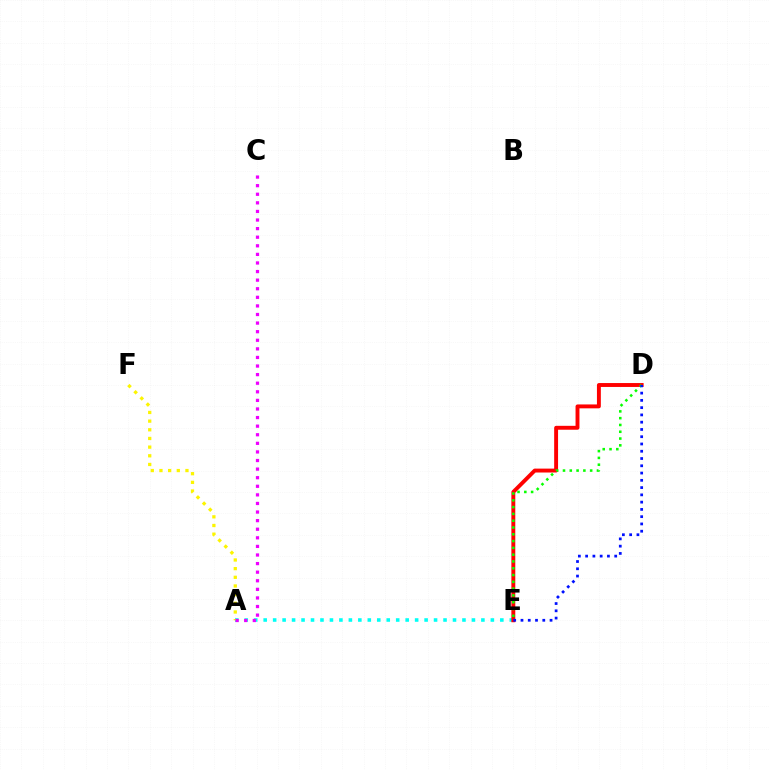{('A', 'E'): [{'color': '#00fff6', 'line_style': 'dotted', 'thickness': 2.57}], ('D', 'E'): [{'color': '#ff0000', 'line_style': 'solid', 'thickness': 2.81}, {'color': '#08ff00', 'line_style': 'dotted', 'thickness': 1.85}, {'color': '#0010ff', 'line_style': 'dotted', 'thickness': 1.97}], ('A', 'F'): [{'color': '#fcf500', 'line_style': 'dotted', 'thickness': 2.36}], ('A', 'C'): [{'color': '#ee00ff', 'line_style': 'dotted', 'thickness': 2.33}]}